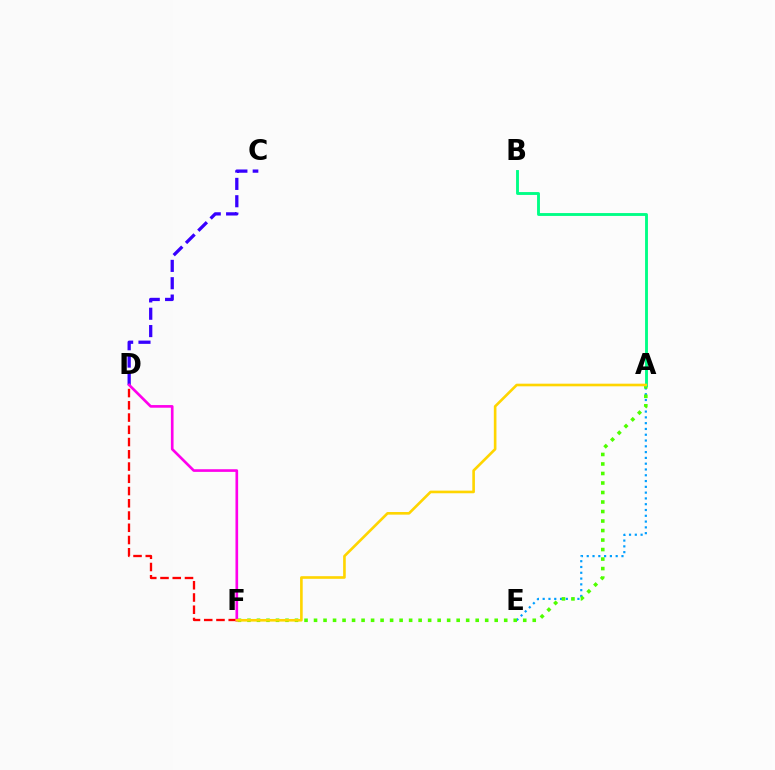{('A', 'E'): [{'color': '#009eff', 'line_style': 'dotted', 'thickness': 1.57}], ('A', 'F'): [{'color': '#4fff00', 'line_style': 'dotted', 'thickness': 2.58}, {'color': '#ffd500', 'line_style': 'solid', 'thickness': 1.9}], ('A', 'B'): [{'color': '#00ff86', 'line_style': 'solid', 'thickness': 2.07}], ('D', 'F'): [{'color': '#ff0000', 'line_style': 'dashed', 'thickness': 1.66}, {'color': '#ff00ed', 'line_style': 'solid', 'thickness': 1.91}], ('C', 'D'): [{'color': '#3700ff', 'line_style': 'dashed', 'thickness': 2.36}]}